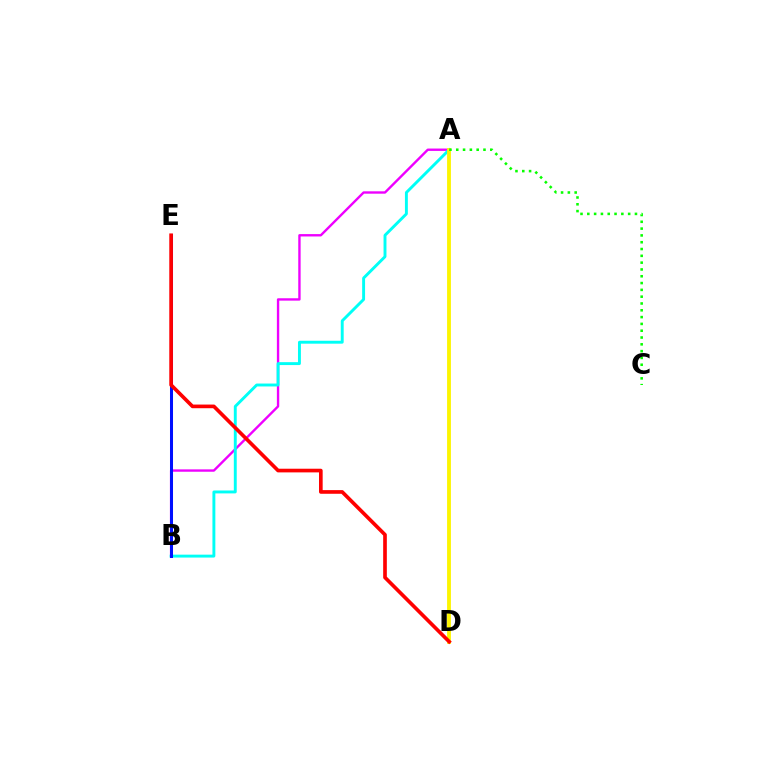{('A', 'B'): [{'color': '#ee00ff', 'line_style': 'solid', 'thickness': 1.71}, {'color': '#00fff6', 'line_style': 'solid', 'thickness': 2.1}], ('A', 'D'): [{'color': '#fcf500', 'line_style': 'solid', 'thickness': 2.76}], ('B', 'E'): [{'color': '#0010ff', 'line_style': 'solid', 'thickness': 2.18}], ('D', 'E'): [{'color': '#ff0000', 'line_style': 'solid', 'thickness': 2.64}], ('A', 'C'): [{'color': '#08ff00', 'line_style': 'dotted', 'thickness': 1.85}]}